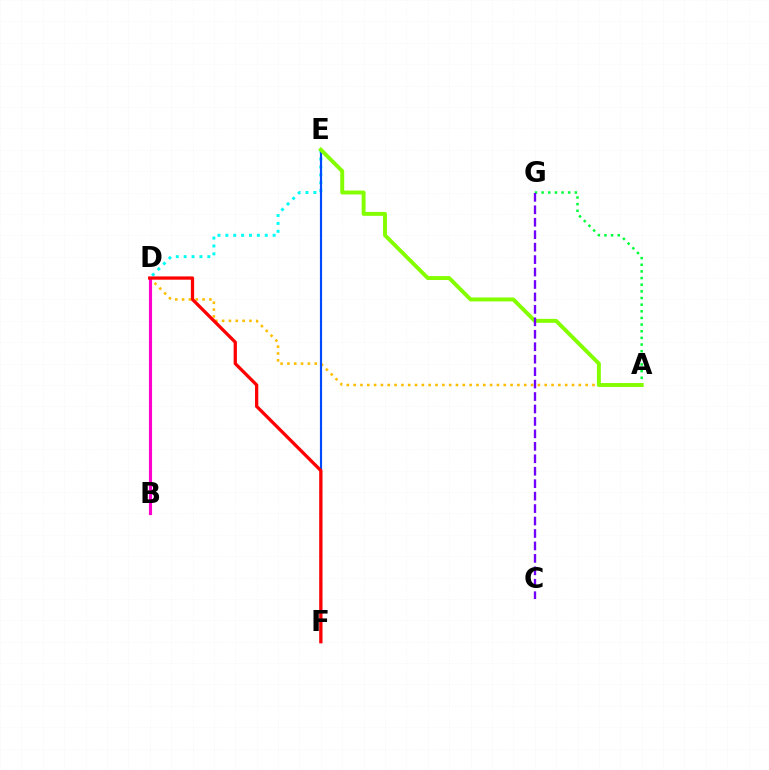{('A', 'D'): [{'color': '#ffbd00', 'line_style': 'dotted', 'thickness': 1.85}], ('A', 'G'): [{'color': '#00ff39', 'line_style': 'dotted', 'thickness': 1.81}], ('D', 'E'): [{'color': '#00fff6', 'line_style': 'dotted', 'thickness': 2.14}], ('E', 'F'): [{'color': '#004bff', 'line_style': 'solid', 'thickness': 1.57}], ('A', 'E'): [{'color': '#84ff00', 'line_style': 'solid', 'thickness': 2.83}], ('B', 'D'): [{'color': '#ff00cf', 'line_style': 'solid', 'thickness': 2.25}], ('D', 'F'): [{'color': '#ff0000', 'line_style': 'solid', 'thickness': 2.35}], ('C', 'G'): [{'color': '#7200ff', 'line_style': 'dashed', 'thickness': 1.69}]}